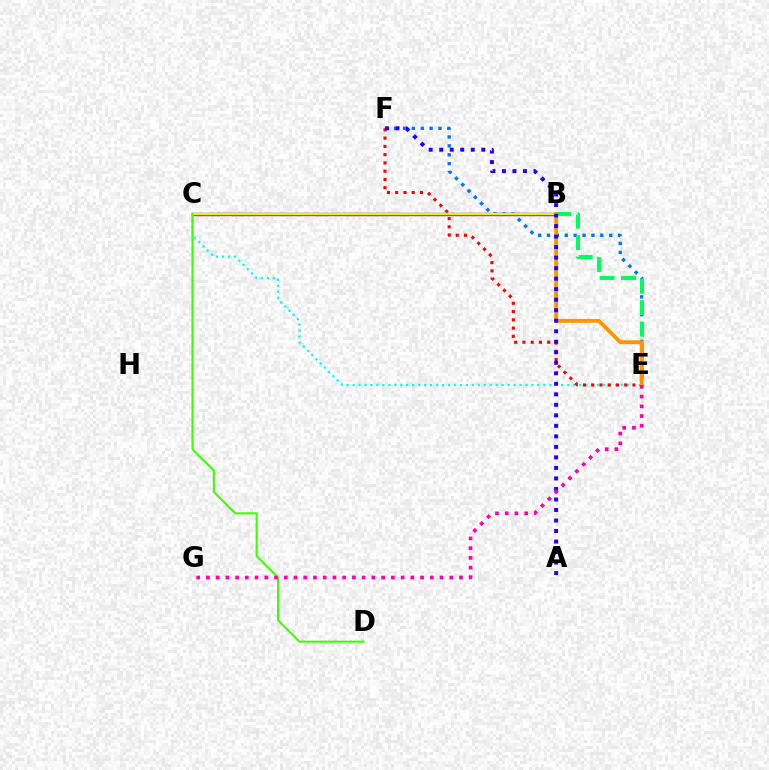{('E', 'F'): [{'color': '#0074ff', 'line_style': 'dotted', 'thickness': 2.42}, {'color': '#ff0000', 'line_style': 'dotted', 'thickness': 2.24}], ('B', 'C'): [{'color': '#b900ff', 'line_style': 'solid', 'thickness': 2.47}, {'color': '#d1ff00', 'line_style': 'solid', 'thickness': 1.66}], ('C', 'E'): [{'color': '#00fff6', 'line_style': 'dotted', 'thickness': 1.62}], ('B', 'E'): [{'color': '#00ff5c', 'line_style': 'dashed', 'thickness': 2.92}, {'color': '#ff9400', 'line_style': 'solid', 'thickness': 2.75}], ('A', 'F'): [{'color': '#2500ff', 'line_style': 'dotted', 'thickness': 2.86}], ('C', 'D'): [{'color': '#3dff00', 'line_style': 'solid', 'thickness': 1.51}], ('E', 'G'): [{'color': '#ff00ac', 'line_style': 'dotted', 'thickness': 2.64}]}